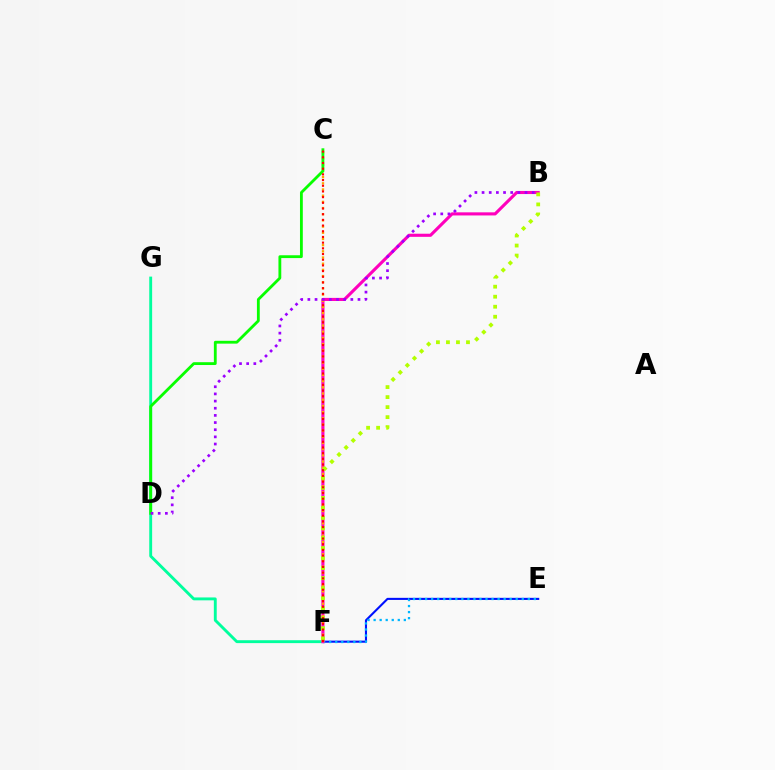{('E', 'F'): [{'color': '#0010ff', 'line_style': 'solid', 'thickness': 1.51}, {'color': '#00b5ff', 'line_style': 'dotted', 'thickness': 1.64}], ('F', 'G'): [{'color': '#00ff9d', 'line_style': 'solid', 'thickness': 2.08}], ('B', 'F'): [{'color': '#ff00bd', 'line_style': 'solid', 'thickness': 2.24}, {'color': '#b3ff00', 'line_style': 'dotted', 'thickness': 2.72}], ('C', 'F'): [{'color': '#ffa500', 'line_style': 'dotted', 'thickness': 1.68}, {'color': '#ff0000', 'line_style': 'dotted', 'thickness': 1.55}], ('C', 'D'): [{'color': '#08ff00', 'line_style': 'solid', 'thickness': 2.03}], ('B', 'D'): [{'color': '#9b00ff', 'line_style': 'dotted', 'thickness': 1.95}]}